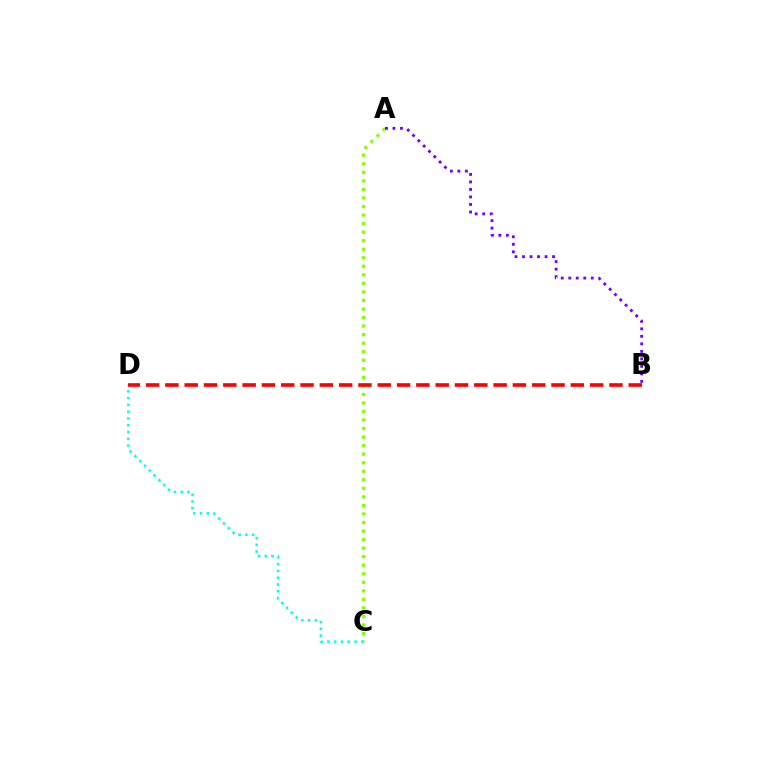{('A', 'C'): [{'color': '#84ff00', 'line_style': 'dotted', 'thickness': 2.32}], ('C', 'D'): [{'color': '#00fff6', 'line_style': 'dotted', 'thickness': 1.84}], ('B', 'D'): [{'color': '#ff0000', 'line_style': 'dashed', 'thickness': 2.62}], ('A', 'B'): [{'color': '#7200ff', 'line_style': 'dotted', 'thickness': 2.04}]}